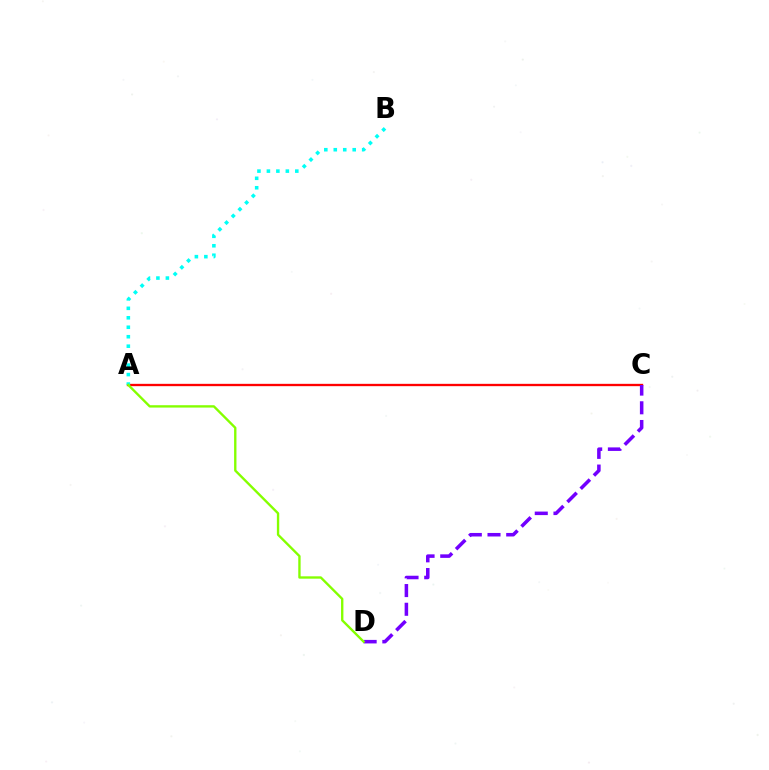{('A', 'C'): [{'color': '#ff0000', 'line_style': 'solid', 'thickness': 1.68}], ('C', 'D'): [{'color': '#7200ff', 'line_style': 'dashed', 'thickness': 2.54}], ('A', 'B'): [{'color': '#00fff6', 'line_style': 'dotted', 'thickness': 2.57}], ('A', 'D'): [{'color': '#84ff00', 'line_style': 'solid', 'thickness': 1.7}]}